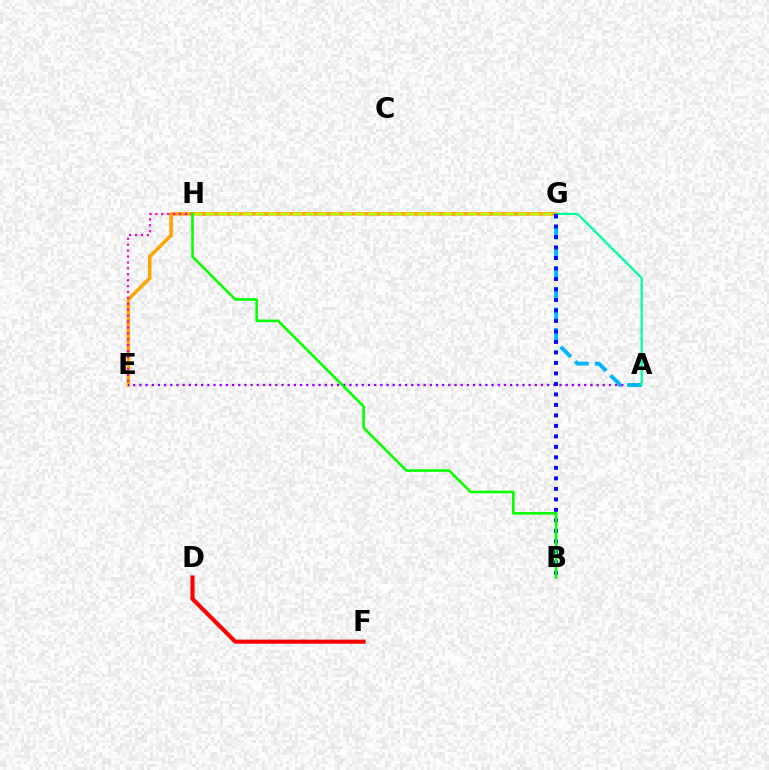{('E', 'G'): [{'color': '#ffa500', 'line_style': 'solid', 'thickness': 2.51}], ('A', 'E'): [{'color': '#9b00ff', 'line_style': 'dotted', 'thickness': 1.68}], ('A', 'G'): [{'color': '#00b5ff', 'line_style': 'dashed', 'thickness': 2.8}, {'color': '#00ff9d', 'line_style': 'solid', 'thickness': 1.63}], ('G', 'H'): [{'color': '#b3ff00', 'line_style': 'dashed', 'thickness': 1.7}], ('B', 'G'): [{'color': '#0010ff', 'line_style': 'dotted', 'thickness': 2.85}], ('D', 'F'): [{'color': '#ff0000', 'line_style': 'solid', 'thickness': 2.96}], ('E', 'H'): [{'color': '#ff00bd', 'line_style': 'dotted', 'thickness': 1.61}], ('B', 'H'): [{'color': '#08ff00', 'line_style': 'solid', 'thickness': 1.87}]}